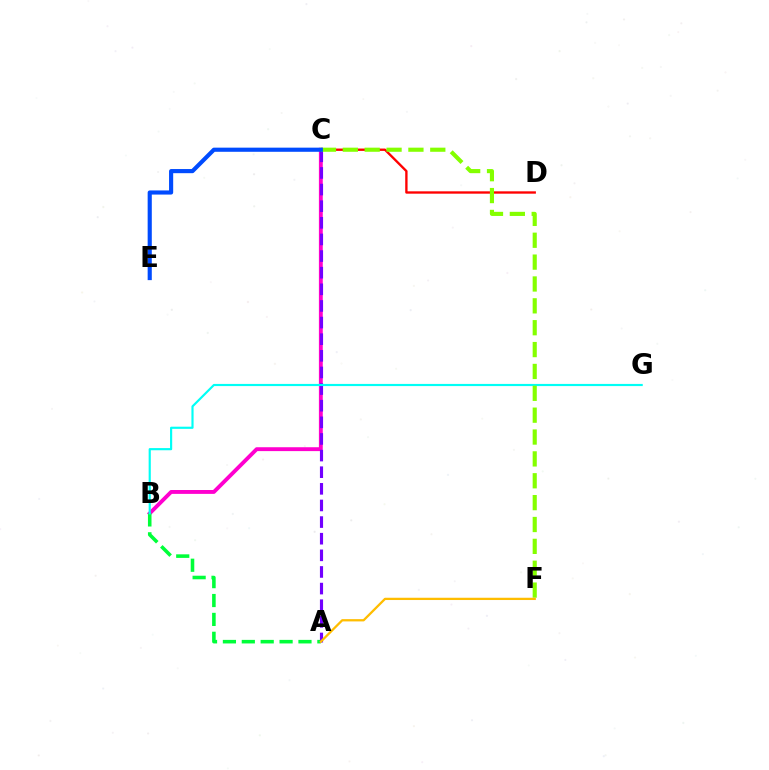{('B', 'C'): [{'color': '#ff00cf', 'line_style': 'solid', 'thickness': 2.79}], ('C', 'D'): [{'color': '#ff0000', 'line_style': 'solid', 'thickness': 1.69}], ('A', 'B'): [{'color': '#00ff39', 'line_style': 'dashed', 'thickness': 2.57}], ('A', 'C'): [{'color': '#7200ff', 'line_style': 'dashed', 'thickness': 2.26}], ('B', 'G'): [{'color': '#00fff6', 'line_style': 'solid', 'thickness': 1.56}], ('C', 'F'): [{'color': '#84ff00', 'line_style': 'dashed', 'thickness': 2.97}], ('A', 'F'): [{'color': '#ffbd00', 'line_style': 'solid', 'thickness': 1.64}], ('C', 'E'): [{'color': '#004bff', 'line_style': 'solid', 'thickness': 2.98}]}